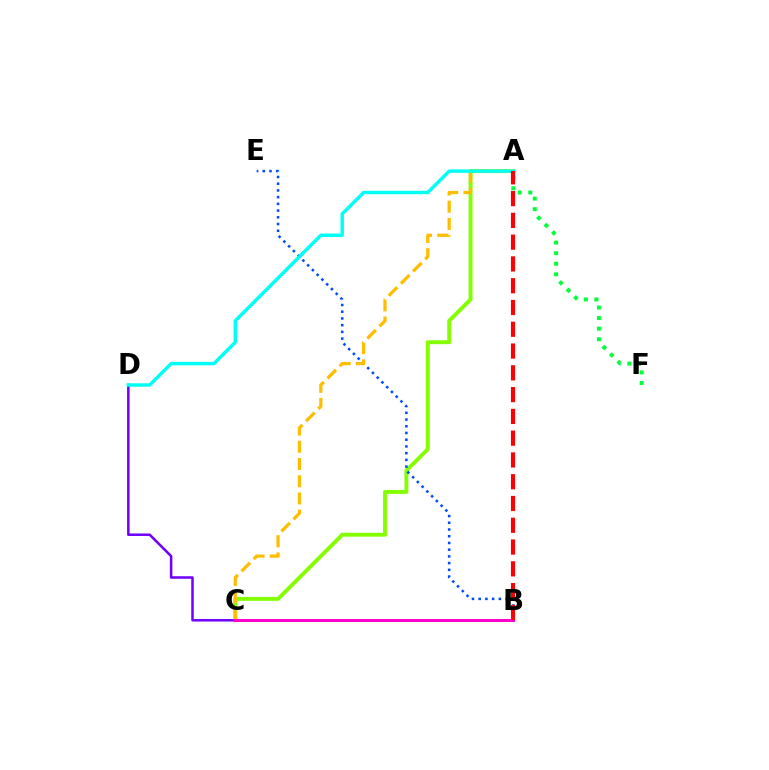{('A', 'C'): [{'color': '#84ff00', 'line_style': 'solid', 'thickness': 2.82}, {'color': '#ffbd00', 'line_style': 'dashed', 'thickness': 2.34}], ('C', 'D'): [{'color': '#7200ff', 'line_style': 'solid', 'thickness': 1.82}], ('B', 'E'): [{'color': '#004bff', 'line_style': 'dotted', 'thickness': 1.83}], ('A', 'D'): [{'color': '#00fff6', 'line_style': 'solid', 'thickness': 2.47}], ('B', 'C'): [{'color': '#ff00cf', 'line_style': 'solid', 'thickness': 2.16}], ('A', 'F'): [{'color': '#00ff39', 'line_style': 'dotted', 'thickness': 2.87}], ('A', 'B'): [{'color': '#ff0000', 'line_style': 'dashed', 'thickness': 2.96}]}